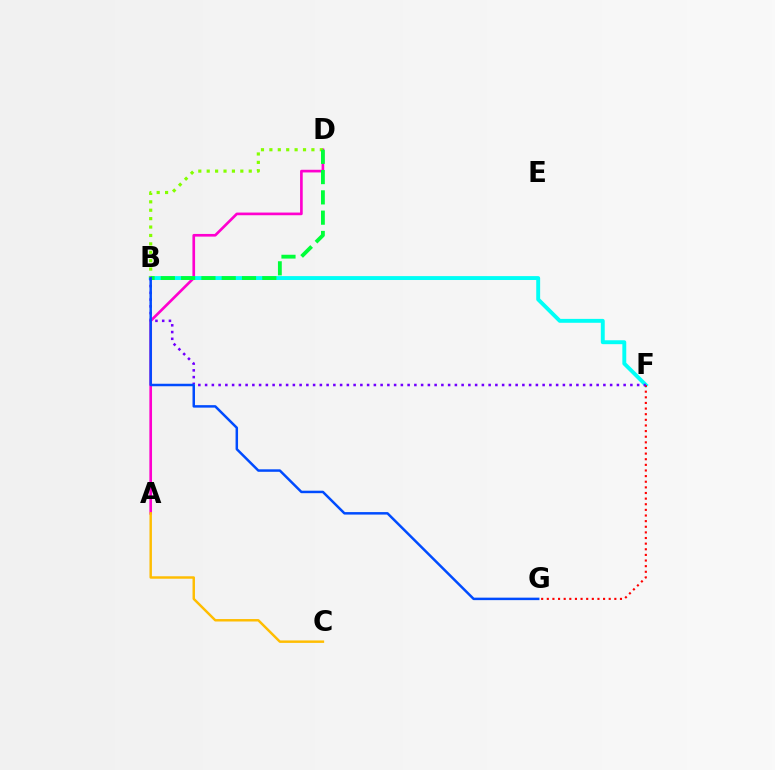{('A', 'D'): [{'color': '#ff00cf', 'line_style': 'solid', 'thickness': 1.92}], ('B', 'F'): [{'color': '#00fff6', 'line_style': 'solid', 'thickness': 2.81}, {'color': '#7200ff', 'line_style': 'dotted', 'thickness': 1.83}], ('B', 'D'): [{'color': '#84ff00', 'line_style': 'dotted', 'thickness': 2.28}, {'color': '#00ff39', 'line_style': 'dashed', 'thickness': 2.76}], ('F', 'G'): [{'color': '#ff0000', 'line_style': 'dotted', 'thickness': 1.53}], ('A', 'C'): [{'color': '#ffbd00', 'line_style': 'solid', 'thickness': 1.76}], ('B', 'G'): [{'color': '#004bff', 'line_style': 'solid', 'thickness': 1.79}]}